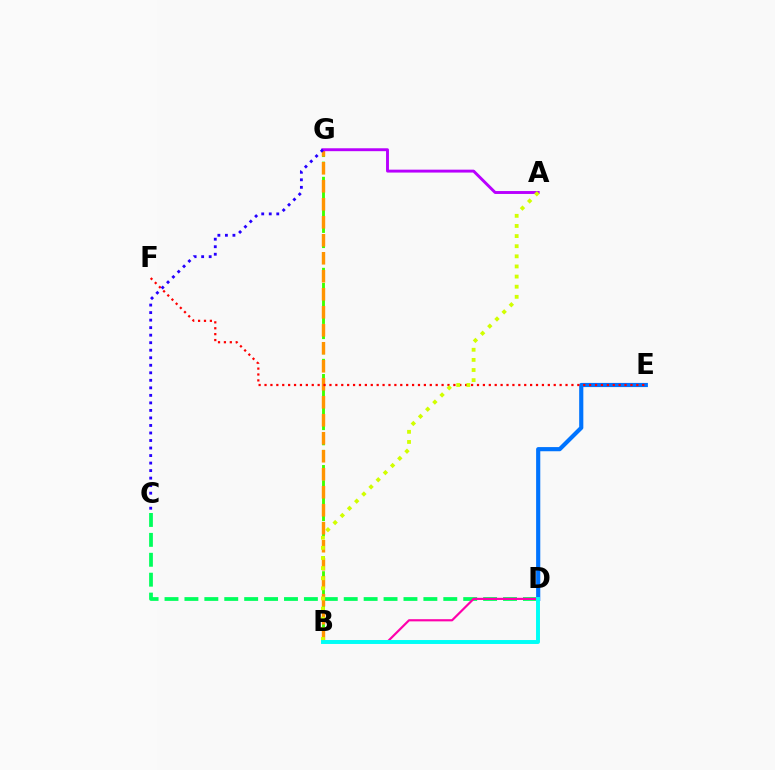{('B', 'G'): [{'color': '#3dff00', 'line_style': 'dashed', 'thickness': 2.06}, {'color': '#ff9400', 'line_style': 'dashed', 'thickness': 2.44}], ('C', 'D'): [{'color': '#00ff5c', 'line_style': 'dashed', 'thickness': 2.71}], ('D', 'E'): [{'color': '#0074ff', 'line_style': 'solid', 'thickness': 2.99}], ('B', 'D'): [{'color': '#ff00ac', 'line_style': 'solid', 'thickness': 1.57}, {'color': '#00fff6', 'line_style': 'solid', 'thickness': 2.83}], ('A', 'G'): [{'color': '#b900ff', 'line_style': 'solid', 'thickness': 2.09}], ('E', 'F'): [{'color': '#ff0000', 'line_style': 'dotted', 'thickness': 1.6}], ('C', 'G'): [{'color': '#2500ff', 'line_style': 'dotted', 'thickness': 2.04}], ('A', 'B'): [{'color': '#d1ff00', 'line_style': 'dotted', 'thickness': 2.75}]}